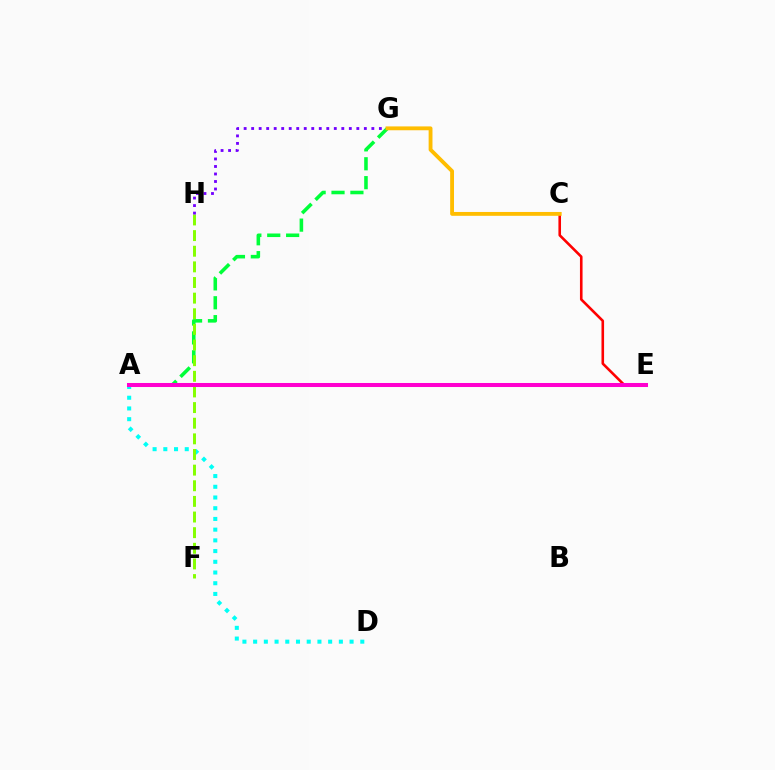{('C', 'E'): [{'color': '#ff0000', 'line_style': 'solid', 'thickness': 1.87}], ('A', 'D'): [{'color': '#00fff6', 'line_style': 'dotted', 'thickness': 2.91}], ('A', 'E'): [{'color': '#004bff', 'line_style': 'dotted', 'thickness': 1.88}, {'color': '#ff00cf', 'line_style': 'solid', 'thickness': 2.9}], ('A', 'G'): [{'color': '#00ff39', 'line_style': 'dashed', 'thickness': 2.57}], ('F', 'H'): [{'color': '#84ff00', 'line_style': 'dashed', 'thickness': 2.12}], ('G', 'H'): [{'color': '#7200ff', 'line_style': 'dotted', 'thickness': 2.04}], ('C', 'G'): [{'color': '#ffbd00', 'line_style': 'solid', 'thickness': 2.77}]}